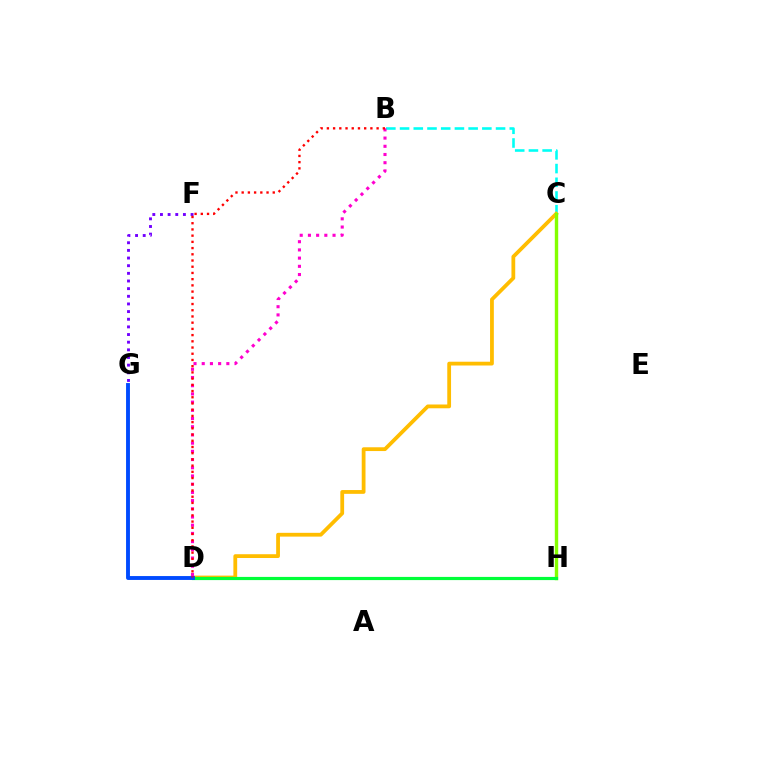{('B', 'C'): [{'color': '#00fff6', 'line_style': 'dashed', 'thickness': 1.86}], ('C', 'D'): [{'color': '#ffbd00', 'line_style': 'solid', 'thickness': 2.73}], ('C', 'H'): [{'color': '#84ff00', 'line_style': 'solid', 'thickness': 2.45}], ('B', 'D'): [{'color': '#ff00cf', 'line_style': 'dotted', 'thickness': 2.23}, {'color': '#ff0000', 'line_style': 'dotted', 'thickness': 1.69}], ('D', 'H'): [{'color': '#00ff39', 'line_style': 'solid', 'thickness': 2.29}], ('F', 'G'): [{'color': '#7200ff', 'line_style': 'dotted', 'thickness': 2.08}], ('D', 'G'): [{'color': '#004bff', 'line_style': 'solid', 'thickness': 2.8}]}